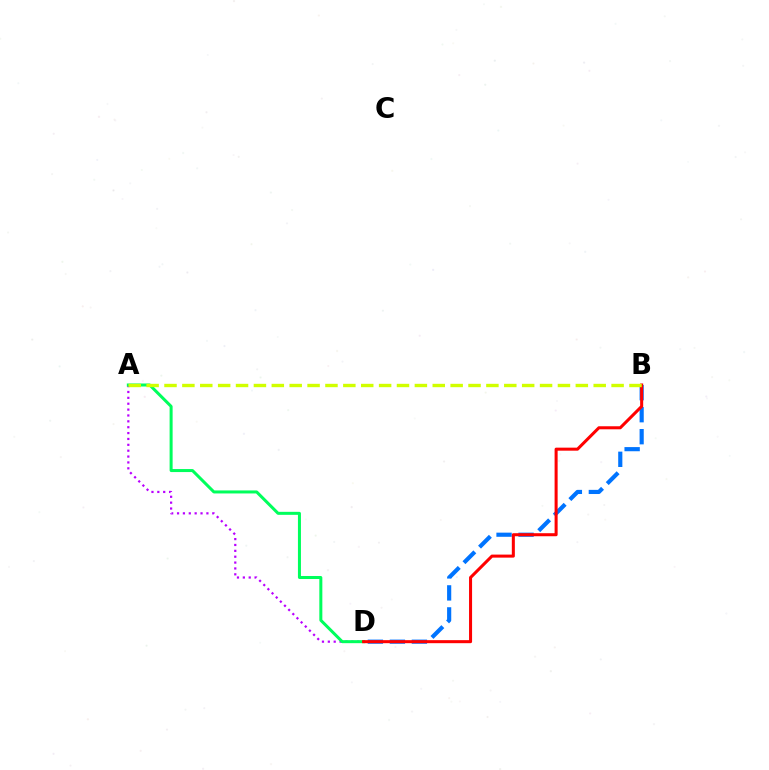{('A', 'D'): [{'color': '#b900ff', 'line_style': 'dotted', 'thickness': 1.6}, {'color': '#00ff5c', 'line_style': 'solid', 'thickness': 2.17}], ('B', 'D'): [{'color': '#0074ff', 'line_style': 'dashed', 'thickness': 2.99}, {'color': '#ff0000', 'line_style': 'solid', 'thickness': 2.19}], ('A', 'B'): [{'color': '#d1ff00', 'line_style': 'dashed', 'thickness': 2.43}]}